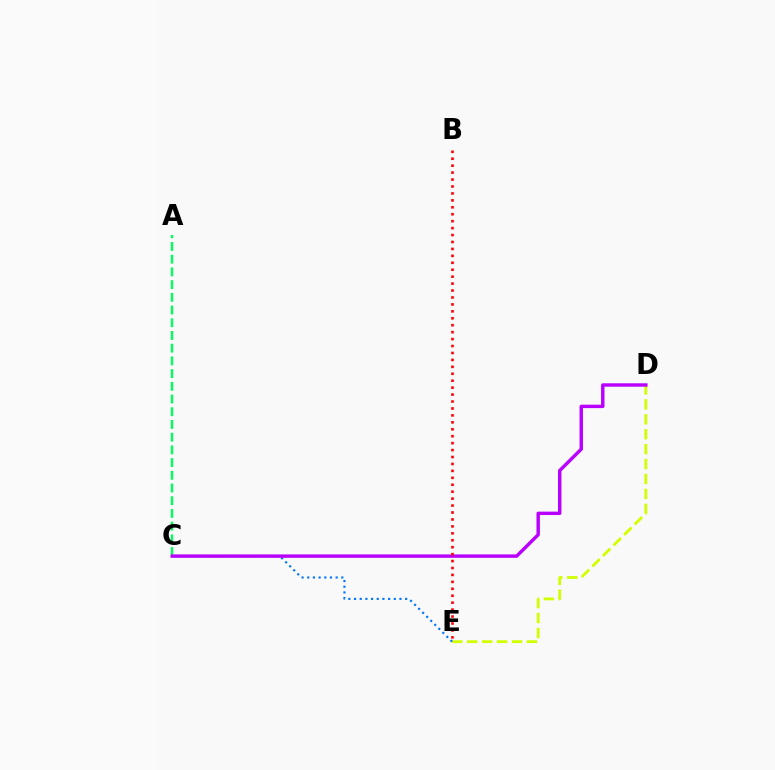{('D', 'E'): [{'color': '#d1ff00', 'line_style': 'dashed', 'thickness': 2.03}], ('C', 'E'): [{'color': '#0074ff', 'line_style': 'dotted', 'thickness': 1.54}], ('A', 'C'): [{'color': '#00ff5c', 'line_style': 'dashed', 'thickness': 1.73}], ('C', 'D'): [{'color': '#b900ff', 'line_style': 'solid', 'thickness': 2.46}], ('B', 'E'): [{'color': '#ff0000', 'line_style': 'dotted', 'thickness': 1.88}]}